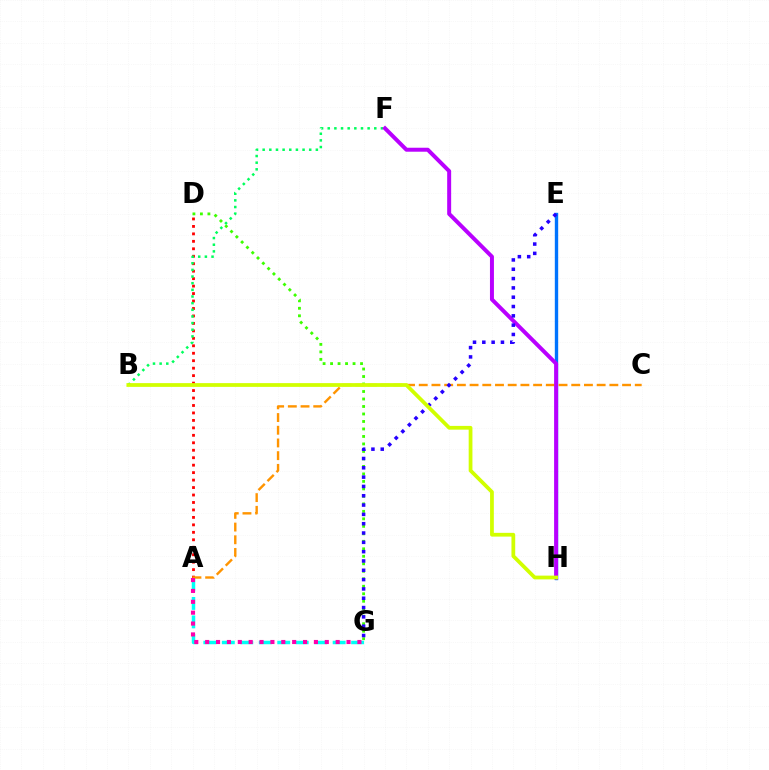{('E', 'H'): [{'color': '#0074ff', 'line_style': 'solid', 'thickness': 2.42}], ('A', 'D'): [{'color': '#ff0000', 'line_style': 'dotted', 'thickness': 2.03}], ('D', 'G'): [{'color': '#3dff00', 'line_style': 'dotted', 'thickness': 2.04}], ('B', 'F'): [{'color': '#00ff5c', 'line_style': 'dotted', 'thickness': 1.81}], ('A', 'C'): [{'color': '#ff9400', 'line_style': 'dashed', 'thickness': 1.73}], ('A', 'G'): [{'color': '#00fff6', 'line_style': 'dashed', 'thickness': 2.51}, {'color': '#ff00ac', 'line_style': 'dotted', 'thickness': 2.95}], ('F', 'H'): [{'color': '#b900ff', 'line_style': 'solid', 'thickness': 2.86}], ('E', 'G'): [{'color': '#2500ff', 'line_style': 'dotted', 'thickness': 2.53}], ('B', 'H'): [{'color': '#d1ff00', 'line_style': 'solid', 'thickness': 2.71}]}